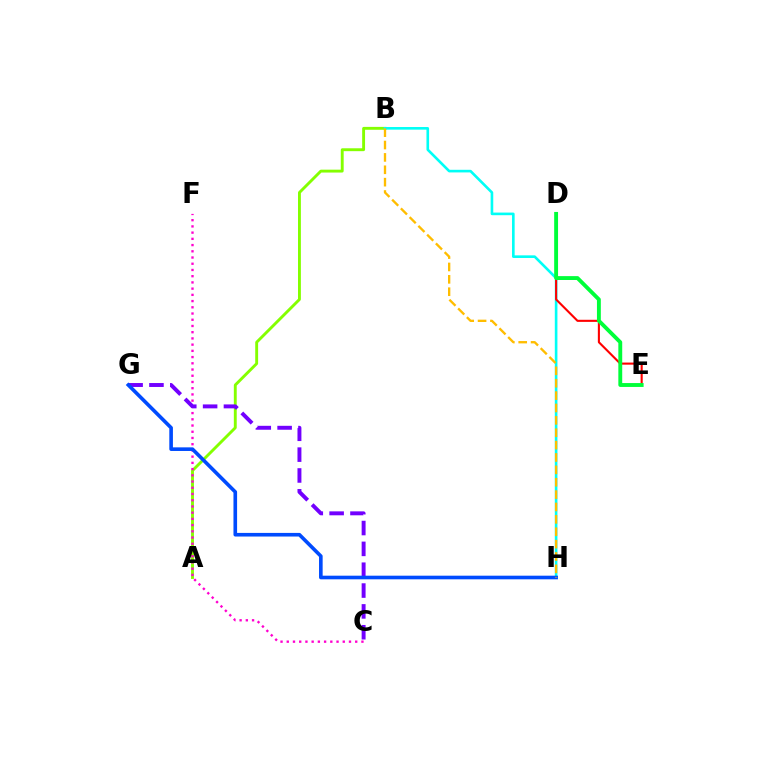{('A', 'B'): [{'color': '#84ff00', 'line_style': 'solid', 'thickness': 2.08}], ('B', 'H'): [{'color': '#00fff6', 'line_style': 'solid', 'thickness': 1.89}, {'color': '#ffbd00', 'line_style': 'dashed', 'thickness': 1.68}], ('C', 'F'): [{'color': '#ff00cf', 'line_style': 'dotted', 'thickness': 1.69}], ('C', 'G'): [{'color': '#7200ff', 'line_style': 'dashed', 'thickness': 2.83}], ('G', 'H'): [{'color': '#004bff', 'line_style': 'solid', 'thickness': 2.61}], ('D', 'E'): [{'color': '#ff0000', 'line_style': 'solid', 'thickness': 1.51}, {'color': '#00ff39', 'line_style': 'solid', 'thickness': 2.79}]}